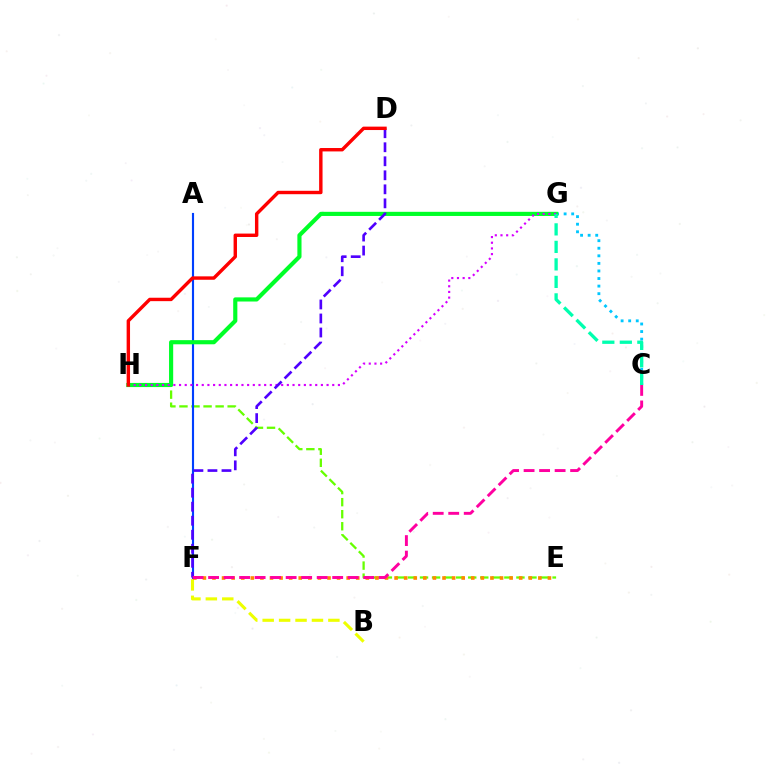{('B', 'F'): [{'color': '#eeff00', 'line_style': 'dashed', 'thickness': 2.23}], ('E', 'H'): [{'color': '#66ff00', 'line_style': 'dashed', 'thickness': 1.64}], ('A', 'F'): [{'color': '#003fff', 'line_style': 'solid', 'thickness': 1.54}], ('E', 'F'): [{'color': '#ff8800', 'line_style': 'dotted', 'thickness': 2.6}], ('C', 'G'): [{'color': '#00c7ff', 'line_style': 'dotted', 'thickness': 2.06}, {'color': '#00ffaf', 'line_style': 'dashed', 'thickness': 2.38}], ('G', 'H'): [{'color': '#00ff27', 'line_style': 'solid', 'thickness': 2.98}, {'color': '#d600ff', 'line_style': 'dotted', 'thickness': 1.54}], ('D', 'F'): [{'color': '#4f00ff', 'line_style': 'dashed', 'thickness': 1.9}], ('C', 'F'): [{'color': '#ff00a0', 'line_style': 'dashed', 'thickness': 2.11}], ('D', 'H'): [{'color': '#ff0000', 'line_style': 'solid', 'thickness': 2.45}]}